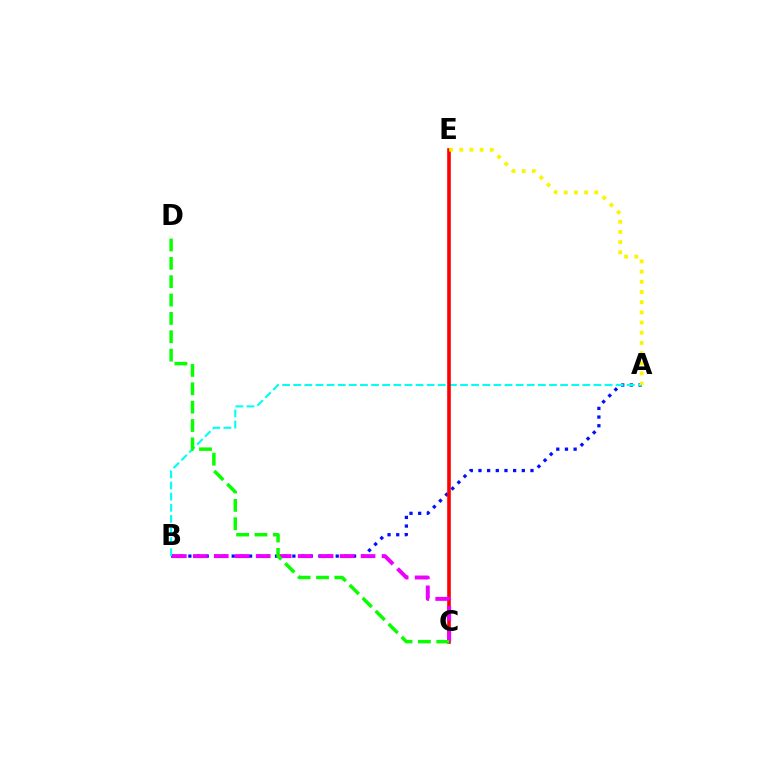{('A', 'B'): [{'color': '#0010ff', 'line_style': 'dotted', 'thickness': 2.36}, {'color': '#00fff6', 'line_style': 'dashed', 'thickness': 1.51}], ('C', 'E'): [{'color': '#ff0000', 'line_style': 'solid', 'thickness': 2.61}], ('A', 'E'): [{'color': '#fcf500', 'line_style': 'dotted', 'thickness': 2.77}], ('B', 'C'): [{'color': '#ee00ff', 'line_style': 'dashed', 'thickness': 2.85}], ('C', 'D'): [{'color': '#08ff00', 'line_style': 'dashed', 'thickness': 2.49}]}